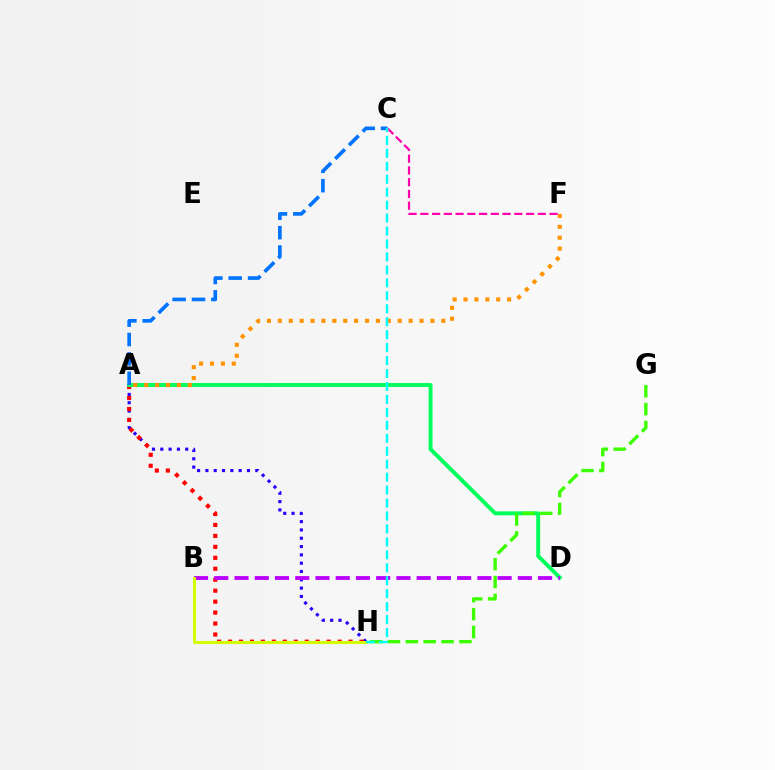{('A', 'H'): [{'color': '#2500ff', 'line_style': 'dotted', 'thickness': 2.26}, {'color': '#ff0000', 'line_style': 'dotted', 'thickness': 2.98}], ('A', 'D'): [{'color': '#00ff5c', 'line_style': 'solid', 'thickness': 2.83}], ('A', 'F'): [{'color': '#ff9400', 'line_style': 'dotted', 'thickness': 2.96}], ('G', 'H'): [{'color': '#3dff00', 'line_style': 'dashed', 'thickness': 2.43}], ('A', 'C'): [{'color': '#0074ff', 'line_style': 'dashed', 'thickness': 2.63}], ('B', 'D'): [{'color': '#b900ff', 'line_style': 'dashed', 'thickness': 2.75}], ('C', 'F'): [{'color': '#ff00ac', 'line_style': 'dashed', 'thickness': 1.6}], ('B', 'H'): [{'color': '#d1ff00', 'line_style': 'solid', 'thickness': 2.14}], ('C', 'H'): [{'color': '#00fff6', 'line_style': 'dashed', 'thickness': 1.76}]}